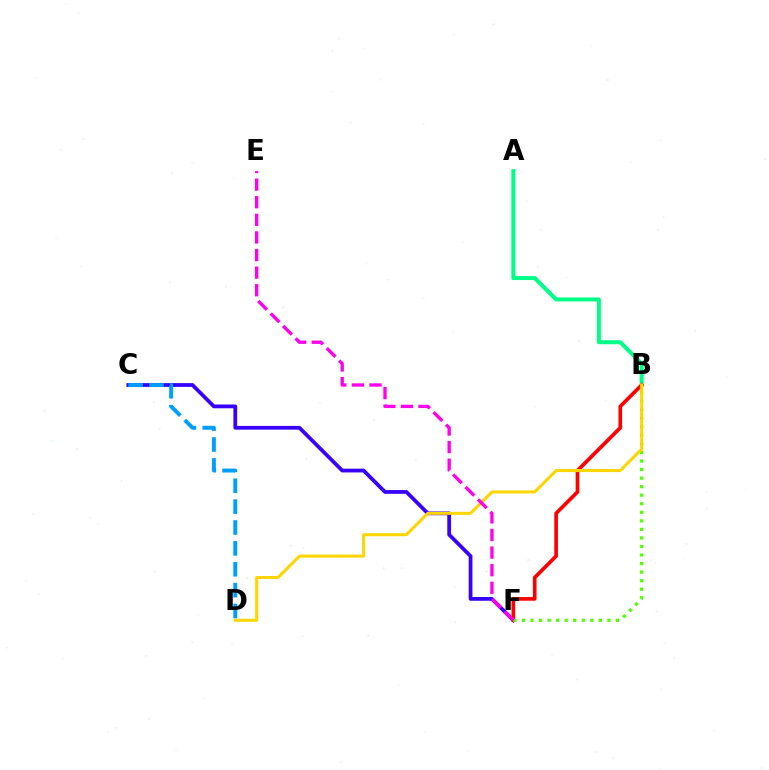{('A', 'B'): [{'color': '#00ff86', 'line_style': 'solid', 'thickness': 2.88}], ('C', 'F'): [{'color': '#3700ff', 'line_style': 'solid', 'thickness': 2.71}], ('B', 'F'): [{'color': '#ff0000', 'line_style': 'solid', 'thickness': 2.64}, {'color': '#4fff00', 'line_style': 'dotted', 'thickness': 2.32}], ('B', 'D'): [{'color': '#ffd500', 'line_style': 'solid', 'thickness': 2.18}], ('C', 'D'): [{'color': '#009eff', 'line_style': 'dashed', 'thickness': 2.84}], ('E', 'F'): [{'color': '#ff00ed', 'line_style': 'dashed', 'thickness': 2.39}]}